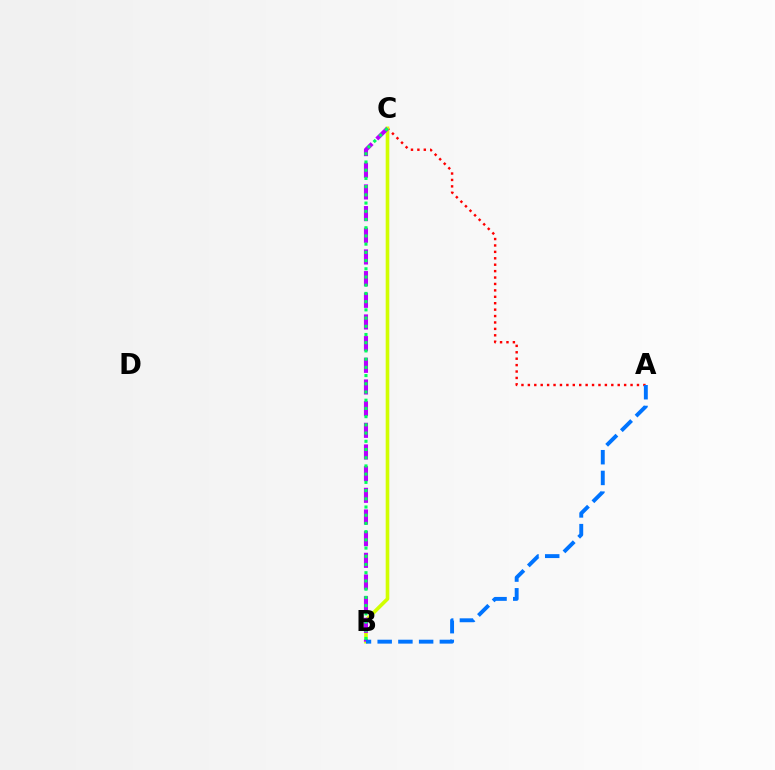{('A', 'C'): [{'color': '#ff0000', 'line_style': 'dotted', 'thickness': 1.74}], ('B', 'C'): [{'color': '#d1ff00', 'line_style': 'solid', 'thickness': 2.61}, {'color': '#b900ff', 'line_style': 'dashed', 'thickness': 2.94}, {'color': '#00ff5c', 'line_style': 'dotted', 'thickness': 2.23}], ('A', 'B'): [{'color': '#0074ff', 'line_style': 'dashed', 'thickness': 2.82}]}